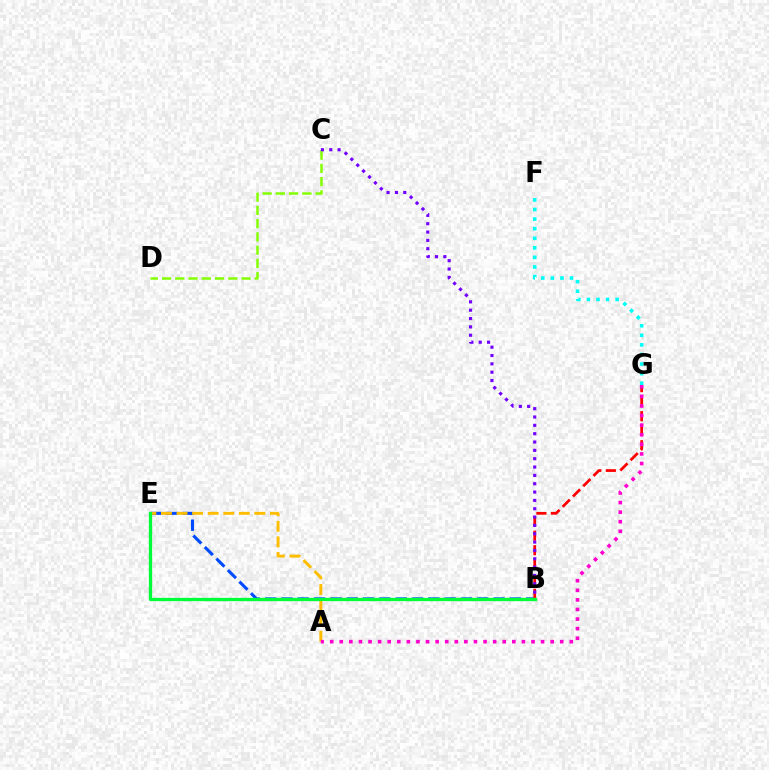{('B', 'E'): [{'color': '#004bff', 'line_style': 'dashed', 'thickness': 2.22}, {'color': '#00ff39', 'line_style': 'solid', 'thickness': 2.37}], ('C', 'D'): [{'color': '#84ff00', 'line_style': 'dashed', 'thickness': 1.8}], ('A', 'E'): [{'color': '#ffbd00', 'line_style': 'dashed', 'thickness': 2.12}], ('B', 'G'): [{'color': '#ff0000', 'line_style': 'dashed', 'thickness': 1.97}], ('B', 'C'): [{'color': '#7200ff', 'line_style': 'dotted', 'thickness': 2.27}], ('F', 'G'): [{'color': '#00fff6', 'line_style': 'dotted', 'thickness': 2.6}], ('A', 'G'): [{'color': '#ff00cf', 'line_style': 'dotted', 'thickness': 2.6}]}